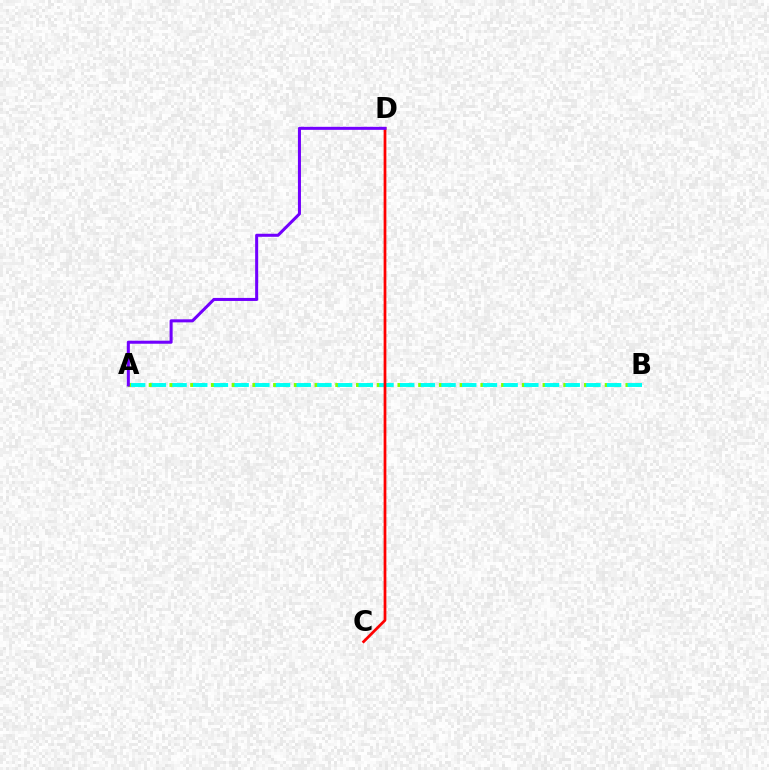{('A', 'B'): [{'color': '#84ff00', 'line_style': 'dotted', 'thickness': 2.82}, {'color': '#00fff6', 'line_style': 'dashed', 'thickness': 2.81}], ('C', 'D'): [{'color': '#ff0000', 'line_style': 'solid', 'thickness': 1.97}], ('A', 'D'): [{'color': '#7200ff', 'line_style': 'solid', 'thickness': 2.19}]}